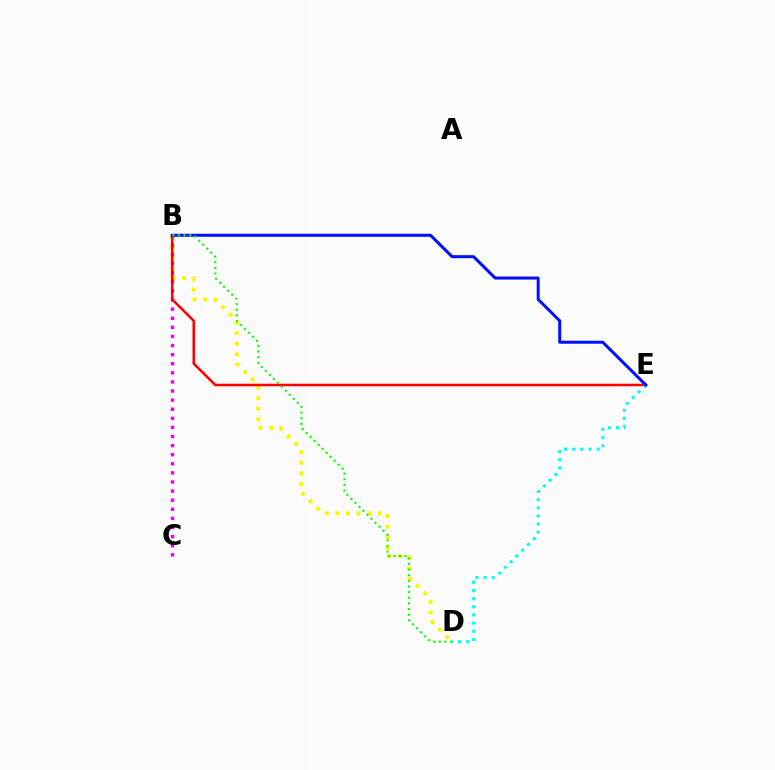{('B', 'D'): [{'color': '#fcf500', 'line_style': 'dotted', 'thickness': 2.87}, {'color': '#08ff00', 'line_style': 'dotted', 'thickness': 1.53}], ('B', 'C'): [{'color': '#ee00ff', 'line_style': 'dotted', 'thickness': 2.47}], ('B', 'E'): [{'color': '#ff0000', 'line_style': 'solid', 'thickness': 1.82}, {'color': '#0010ff', 'line_style': 'solid', 'thickness': 2.17}], ('D', 'E'): [{'color': '#00fff6', 'line_style': 'dotted', 'thickness': 2.21}]}